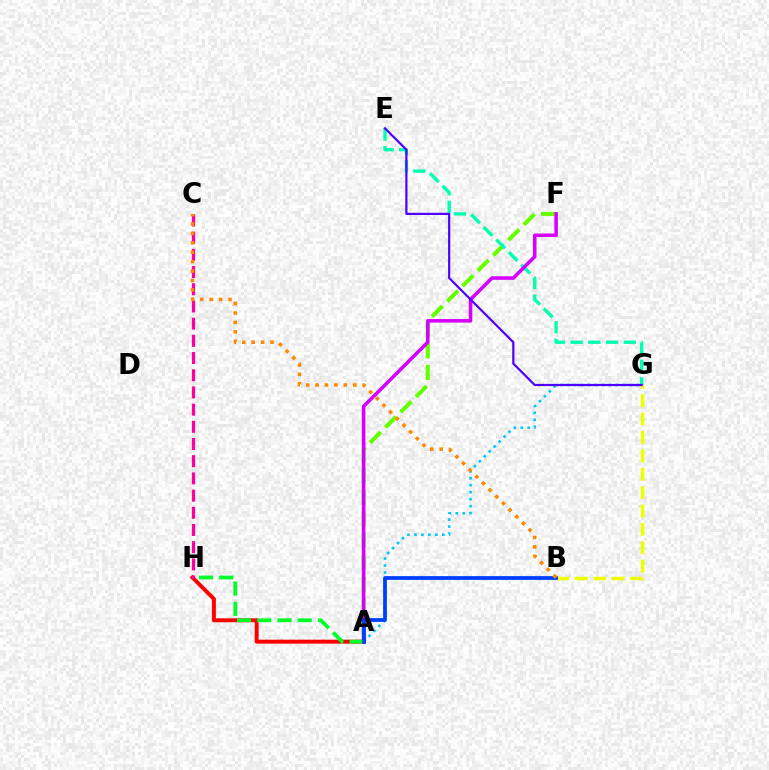{('A', 'G'): [{'color': '#00c7ff', 'line_style': 'dotted', 'thickness': 1.89}], ('A', 'F'): [{'color': '#66ff00', 'line_style': 'dashed', 'thickness': 2.94}, {'color': '#d600ff', 'line_style': 'solid', 'thickness': 2.55}], ('A', 'H'): [{'color': '#ff0000', 'line_style': 'solid', 'thickness': 2.85}, {'color': '#00ff27', 'line_style': 'dashed', 'thickness': 2.75}], ('E', 'G'): [{'color': '#00ffaf', 'line_style': 'dashed', 'thickness': 2.41}, {'color': '#4f00ff', 'line_style': 'solid', 'thickness': 1.59}], ('B', 'G'): [{'color': '#eeff00', 'line_style': 'dashed', 'thickness': 2.5}], ('A', 'B'): [{'color': '#003fff', 'line_style': 'solid', 'thickness': 2.71}], ('C', 'H'): [{'color': '#ff00a0', 'line_style': 'dashed', 'thickness': 2.34}], ('B', 'C'): [{'color': '#ff8800', 'line_style': 'dotted', 'thickness': 2.56}]}